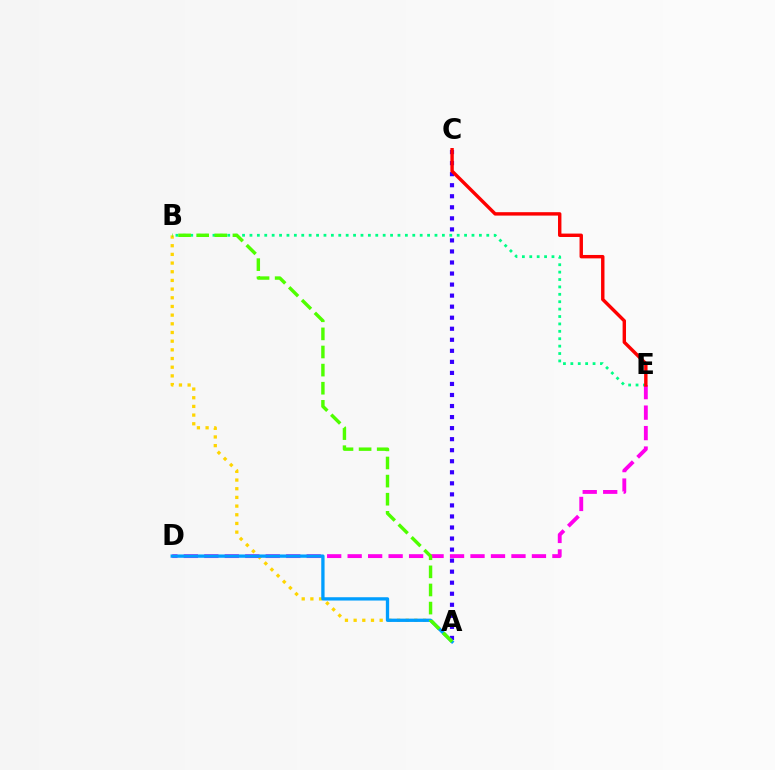{('B', 'E'): [{'color': '#00ff86', 'line_style': 'dotted', 'thickness': 2.01}], ('A', 'C'): [{'color': '#3700ff', 'line_style': 'dotted', 'thickness': 3.0}], ('A', 'B'): [{'color': '#ffd500', 'line_style': 'dotted', 'thickness': 2.36}, {'color': '#4fff00', 'line_style': 'dashed', 'thickness': 2.46}], ('D', 'E'): [{'color': '#ff00ed', 'line_style': 'dashed', 'thickness': 2.78}], ('A', 'D'): [{'color': '#009eff', 'line_style': 'solid', 'thickness': 2.38}], ('C', 'E'): [{'color': '#ff0000', 'line_style': 'solid', 'thickness': 2.46}]}